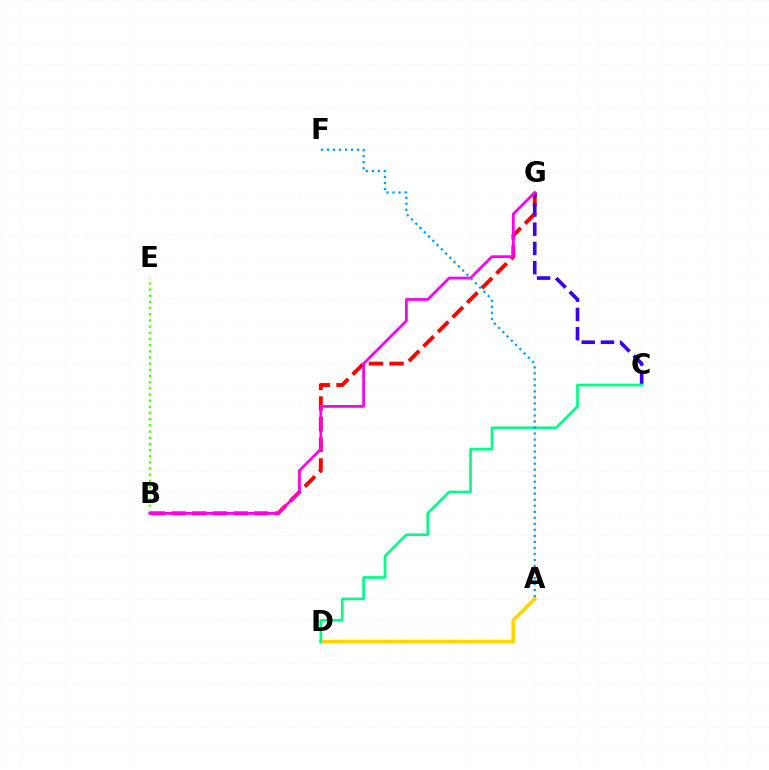{('A', 'D'): [{'color': '#ffd500', 'line_style': 'solid', 'thickness': 2.65}], ('B', 'E'): [{'color': '#4fff00', 'line_style': 'dotted', 'thickness': 1.68}], ('B', 'G'): [{'color': '#ff0000', 'line_style': 'dashed', 'thickness': 2.8}, {'color': '#ff00ed', 'line_style': 'solid', 'thickness': 1.98}], ('C', 'G'): [{'color': '#3700ff', 'line_style': 'dashed', 'thickness': 2.61}], ('C', 'D'): [{'color': '#00ff86', 'line_style': 'solid', 'thickness': 1.92}], ('A', 'F'): [{'color': '#009eff', 'line_style': 'dotted', 'thickness': 1.64}]}